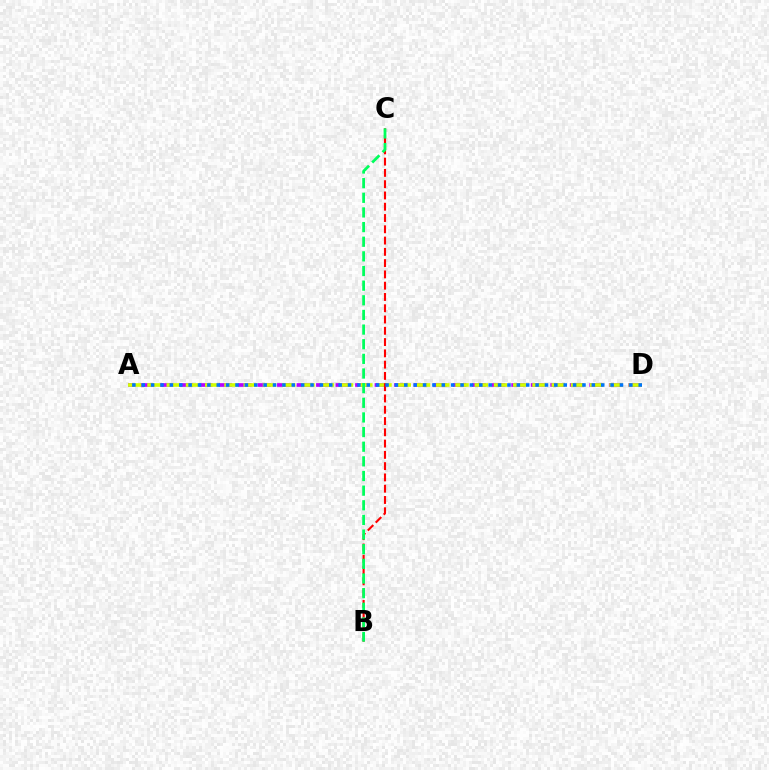{('A', 'D'): [{'color': '#b900ff', 'line_style': 'dashed', 'thickness': 2.65}, {'color': '#d1ff00', 'line_style': 'dashed', 'thickness': 2.62}, {'color': '#0074ff', 'line_style': 'dotted', 'thickness': 2.55}], ('B', 'C'): [{'color': '#ff0000', 'line_style': 'dashed', 'thickness': 1.53}, {'color': '#00ff5c', 'line_style': 'dashed', 'thickness': 1.99}]}